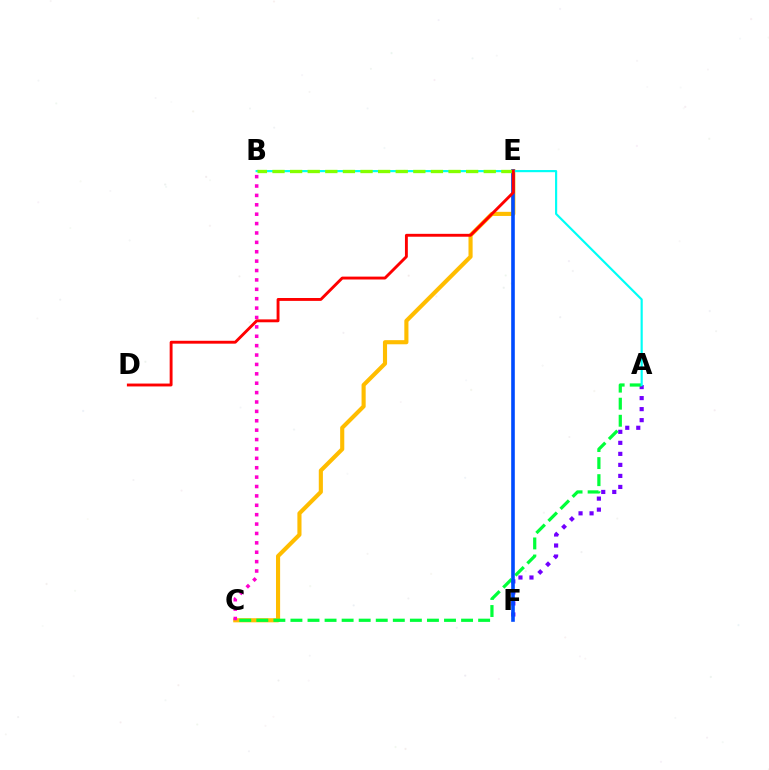{('C', 'E'): [{'color': '#ffbd00', 'line_style': 'solid', 'thickness': 2.97}], ('A', 'F'): [{'color': '#7200ff', 'line_style': 'dotted', 'thickness': 2.99}], ('A', 'C'): [{'color': '#00ff39', 'line_style': 'dashed', 'thickness': 2.32}], ('E', 'F'): [{'color': '#004bff', 'line_style': 'solid', 'thickness': 2.6}], ('A', 'B'): [{'color': '#00fff6', 'line_style': 'solid', 'thickness': 1.56}], ('B', 'C'): [{'color': '#ff00cf', 'line_style': 'dotted', 'thickness': 2.55}], ('B', 'E'): [{'color': '#84ff00', 'line_style': 'dashed', 'thickness': 2.39}], ('D', 'E'): [{'color': '#ff0000', 'line_style': 'solid', 'thickness': 2.08}]}